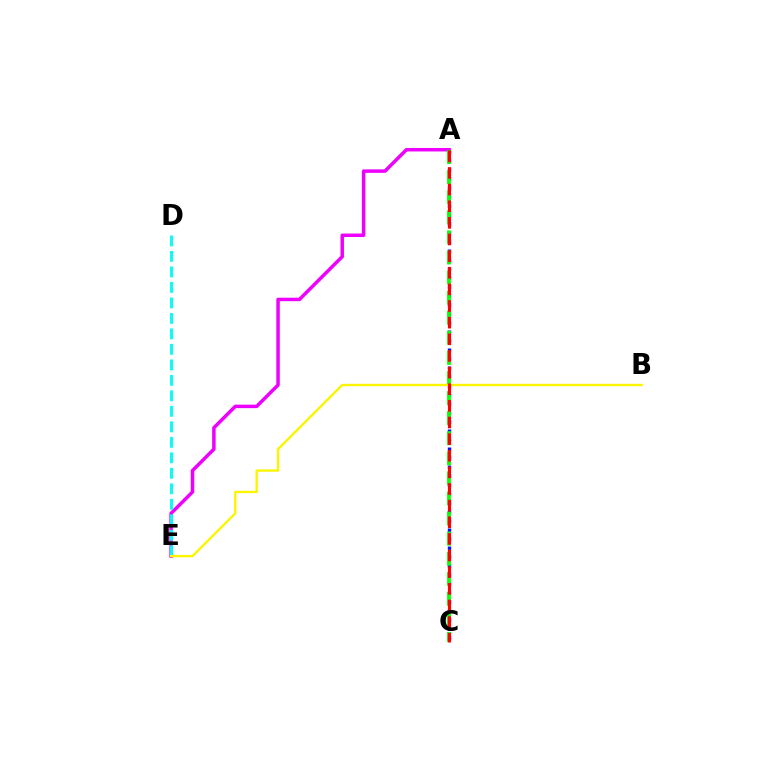{('A', 'C'): [{'color': '#0010ff', 'line_style': 'dotted', 'thickness': 2.45}, {'color': '#08ff00', 'line_style': 'dashed', 'thickness': 2.73}, {'color': '#ff0000', 'line_style': 'dashed', 'thickness': 2.26}], ('A', 'E'): [{'color': '#ee00ff', 'line_style': 'solid', 'thickness': 2.51}], ('D', 'E'): [{'color': '#00fff6', 'line_style': 'dashed', 'thickness': 2.1}], ('B', 'E'): [{'color': '#fcf500', 'line_style': 'solid', 'thickness': 1.7}]}